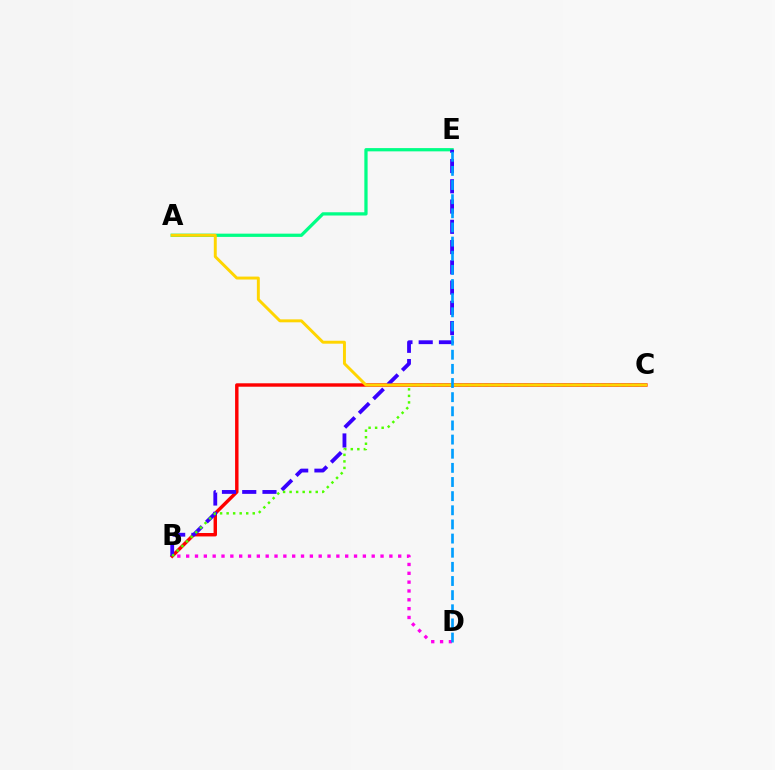{('B', 'D'): [{'color': '#ff00ed', 'line_style': 'dotted', 'thickness': 2.4}], ('A', 'E'): [{'color': '#00ff86', 'line_style': 'solid', 'thickness': 2.34}], ('B', 'C'): [{'color': '#ff0000', 'line_style': 'solid', 'thickness': 2.47}, {'color': '#4fff00', 'line_style': 'dotted', 'thickness': 1.77}], ('B', 'E'): [{'color': '#3700ff', 'line_style': 'dashed', 'thickness': 2.75}], ('A', 'C'): [{'color': '#ffd500', 'line_style': 'solid', 'thickness': 2.12}], ('D', 'E'): [{'color': '#009eff', 'line_style': 'dashed', 'thickness': 1.92}]}